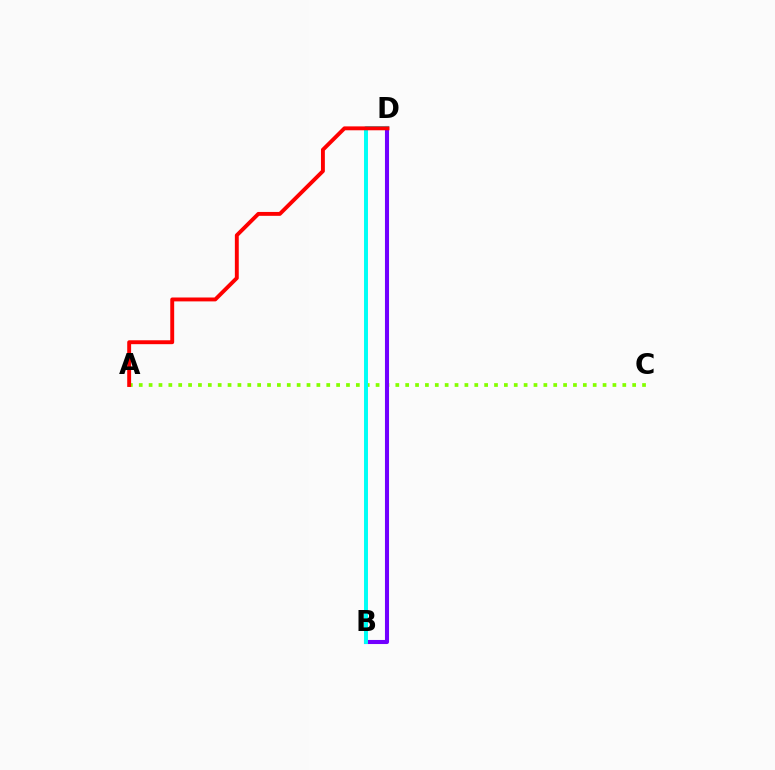{('A', 'C'): [{'color': '#84ff00', 'line_style': 'dotted', 'thickness': 2.68}], ('B', 'D'): [{'color': '#7200ff', 'line_style': 'solid', 'thickness': 2.93}, {'color': '#00fff6', 'line_style': 'solid', 'thickness': 2.85}], ('A', 'D'): [{'color': '#ff0000', 'line_style': 'solid', 'thickness': 2.8}]}